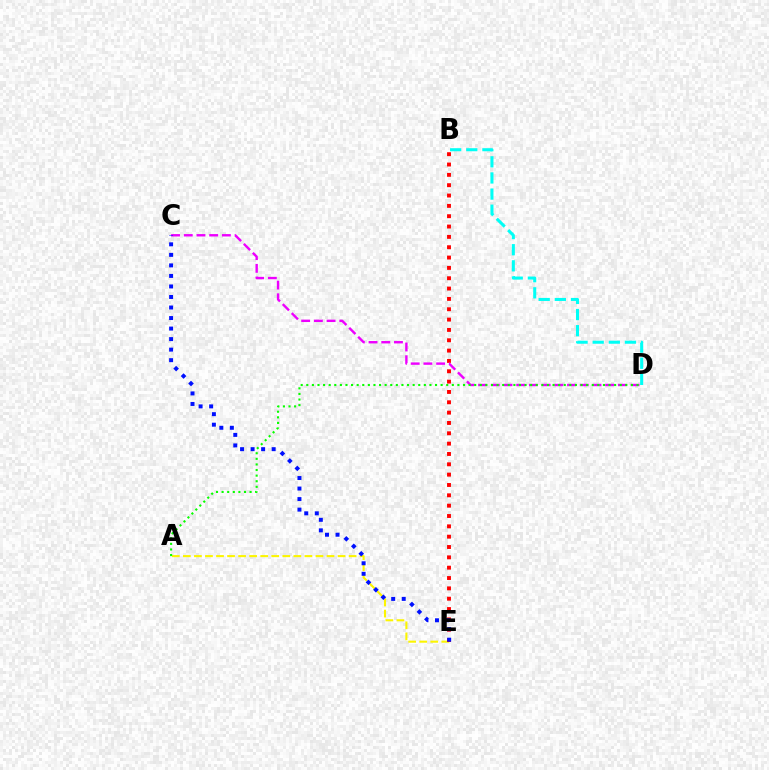{('A', 'E'): [{'color': '#fcf500', 'line_style': 'dashed', 'thickness': 1.5}], ('B', 'E'): [{'color': '#ff0000', 'line_style': 'dotted', 'thickness': 2.81}], ('B', 'D'): [{'color': '#00fff6', 'line_style': 'dashed', 'thickness': 2.19}], ('C', 'D'): [{'color': '#ee00ff', 'line_style': 'dashed', 'thickness': 1.73}], ('C', 'E'): [{'color': '#0010ff', 'line_style': 'dotted', 'thickness': 2.86}], ('A', 'D'): [{'color': '#08ff00', 'line_style': 'dotted', 'thickness': 1.52}]}